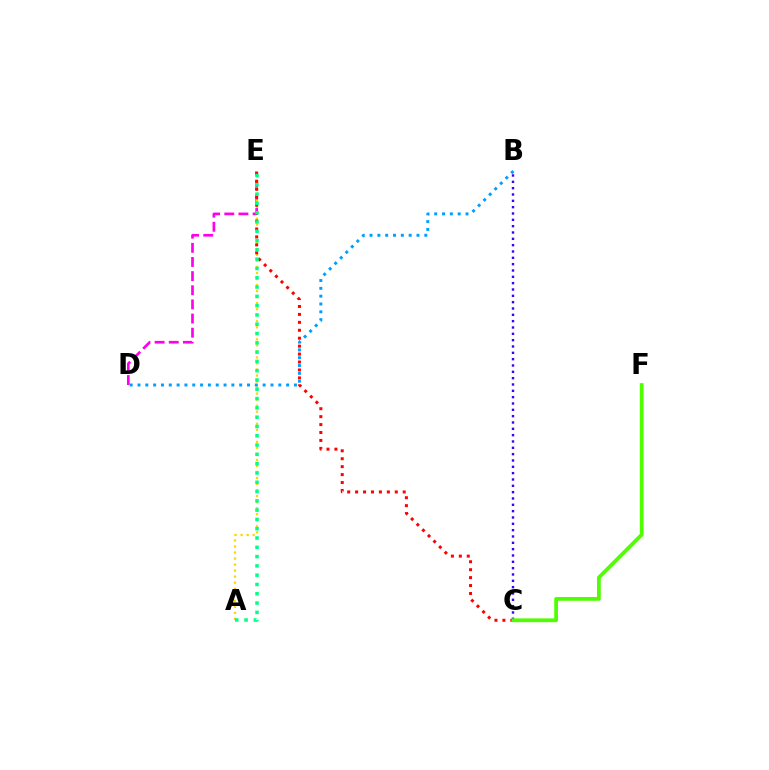{('D', 'E'): [{'color': '#ff00ed', 'line_style': 'dashed', 'thickness': 1.92}], ('A', 'E'): [{'color': '#ffd500', 'line_style': 'dotted', 'thickness': 1.64}, {'color': '#00ff86', 'line_style': 'dotted', 'thickness': 2.53}], ('C', 'E'): [{'color': '#ff0000', 'line_style': 'dotted', 'thickness': 2.16}], ('B', 'D'): [{'color': '#009eff', 'line_style': 'dotted', 'thickness': 2.13}], ('B', 'C'): [{'color': '#3700ff', 'line_style': 'dotted', 'thickness': 1.72}], ('C', 'F'): [{'color': '#4fff00', 'line_style': 'solid', 'thickness': 2.71}]}